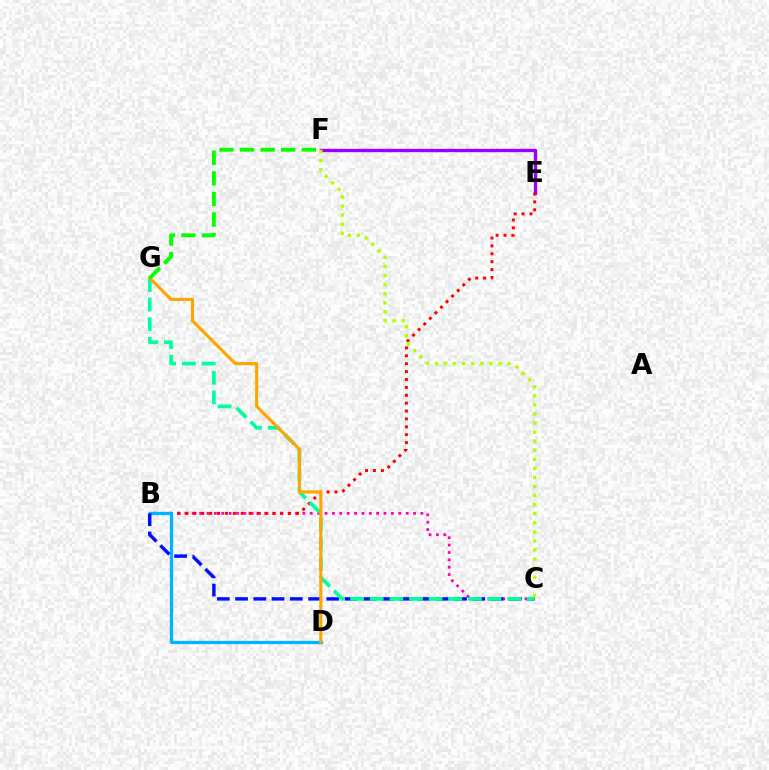{('B', 'C'): [{'color': '#ff00bd', 'line_style': 'dotted', 'thickness': 2.0}, {'color': '#0010ff', 'line_style': 'dashed', 'thickness': 2.48}], ('E', 'F'): [{'color': '#9b00ff', 'line_style': 'solid', 'thickness': 2.43}], ('B', 'E'): [{'color': '#ff0000', 'line_style': 'dotted', 'thickness': 2.14}], ('B', 'D'): [{'color': '#00b5ff', 'line_style': 'solid', 'thickness': 2.33}], ('C', 'G'): [{'color': '#00ff9d', 'line_style': 'dashed', 'thickness': 2.67}], ('D', 'G'): [{'color': '#ffa500', 'line_style': 'solid', 'thickness': 2.25}], ('C', 'F'): [{'color': '#b3ff00', 'line_style': 'dotted', 'thickness': 2.46}], ('F', 'G'): [{'color': '#08ff00', 'line_style': 'dashed', 'thickness': 2.8}]}